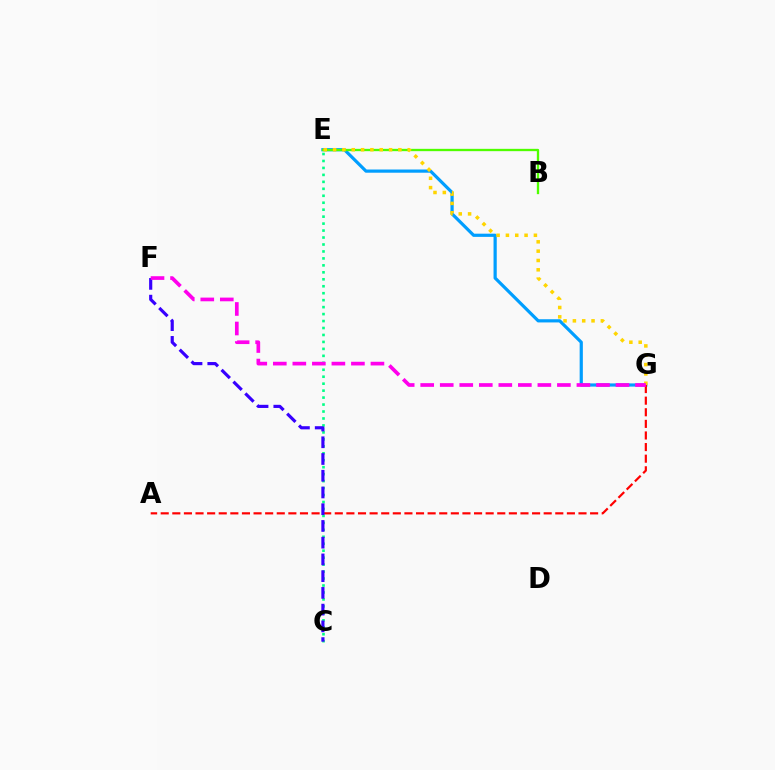{('E', 'G'): [{'color': '#009eff', 'line_style': 'solid', 'thickness': 2.3}, {'color': '#ffd500', 'line_style': 'dotted', 'thickness': 2.53}], ('A', 'G'): [{'color': '#ff0000', 'line_style': 'dashed', 'thickness': 1.58}], ('B', 'E'): [{'color': '#4fff00', 'line_style': 'solid', 'thickness': 1.67}], ('C', 'E'): [{'color': '#00ff86', 'line_style': 'dotted', 'thickness': 1.89}], ('C', 'F'): [{'color': '#3700ff', 'line_style': 'dashed', 'thickness': 2.27}], ('F', 'G'): [{'color': '#ff00ed', 'line_style': 'dashed', 'thickness': 2.65}]}